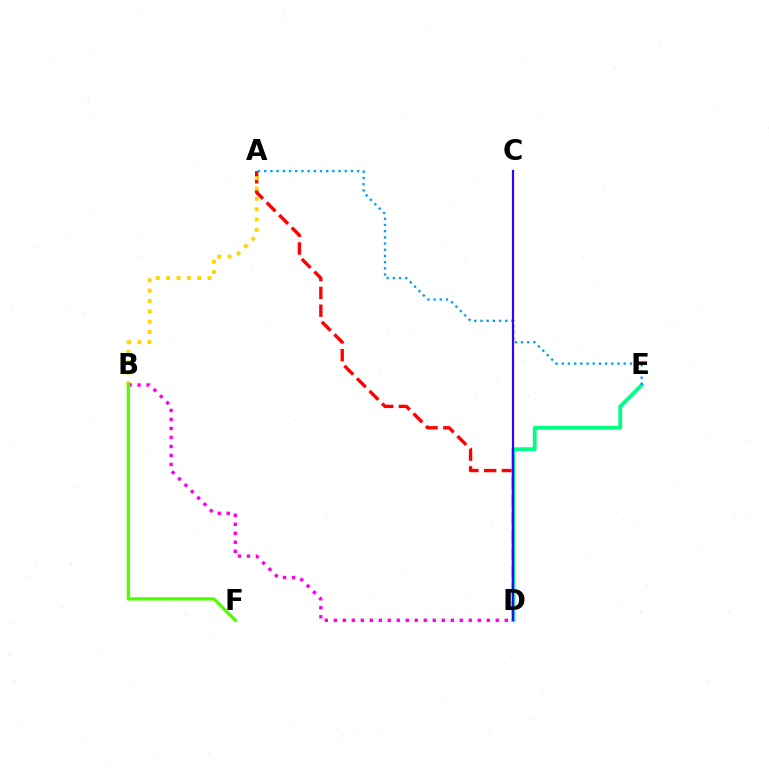{('A', 'D'): [{'color': '#ff0000', 'line_style': 'dashed', 'thickness': 2.41}], ('A', 'B'): [{'color': '#ffd500', 'line_style': 'dotted', 'thickness': 2.81}], ('D', 'E'): [{'color': '#00ff86', 'line_style': 'solid', 'thickness': 2.73}], ('B', 'D'): [{'color': '#ff00ed', 'line_style': 'dotted', 'thickness': 2.44}], ('A', 'E'): [{'color': '#009eff', 'line_style': 'dotted', 'thickness': 1.68}], ('B', 'F'): [{'color': '#4fff00', 'line_style': 'solid', 'thickness': 2.37}], ('C', 'D'): [{'color': '#3700ff', 'line_style': 'solid', 'thickness': 1.58}]}